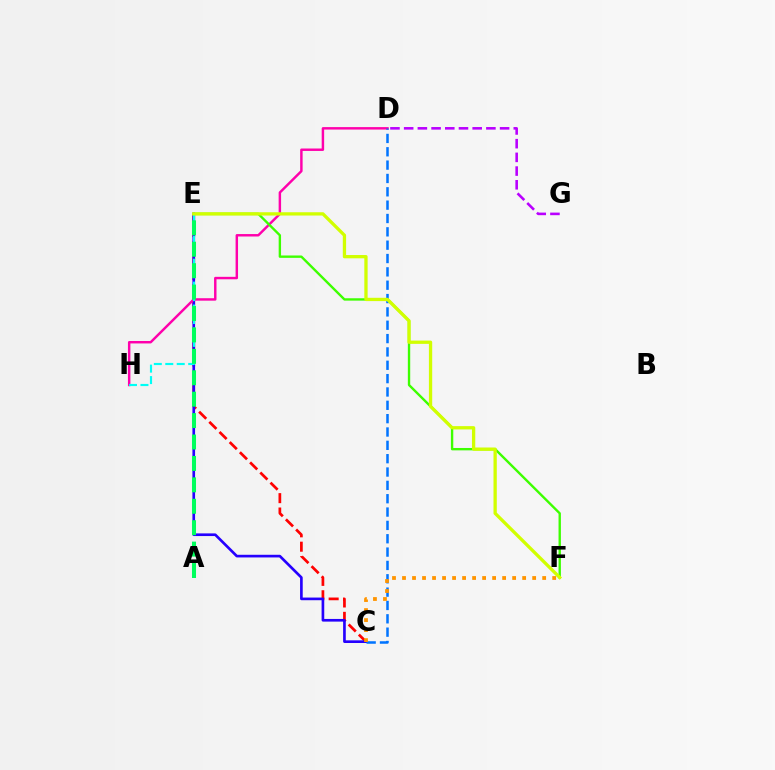{('C', 'E'): [{'color': '#ff0000', 'line_style': 'dashed', 'thickness': 1.95}, {'color': '#2500ff', 'line_style': 'solid', 'thickness': 1.92}], ('D', 'H'): [{'color': '#ff00ac', 'line_style': 'solid', 'thickness': 1.76}], ('E', 'F'): [{'color': '#3dff00', 'line_style': 'solid', 'thickness': 1.71}, {'color': '#d1ff00', 'line_style': 'solid', 'thickness': 2.37}], ('E', 'H'): [{'color': '#00fff6', 'line_style': 'dashed', 'thickness': 1.56}], ('C', 'D'): [{'color': '#0074ff', 'line_style': 'dashed', 'thickness': 1.81}], ('A', 'E'): [{'color': '#00ff5c', 'line_style': 'dashed', 'thickness': 2.91}], ('D', 'G'): [{'color': '#b900ff', 'line_style': 'dashed', 'thickness': 1.86}], ('C', 'F'): [{'color': '#ff9400', 'line_style': 'dotted', 'thickness': 2.72}]}